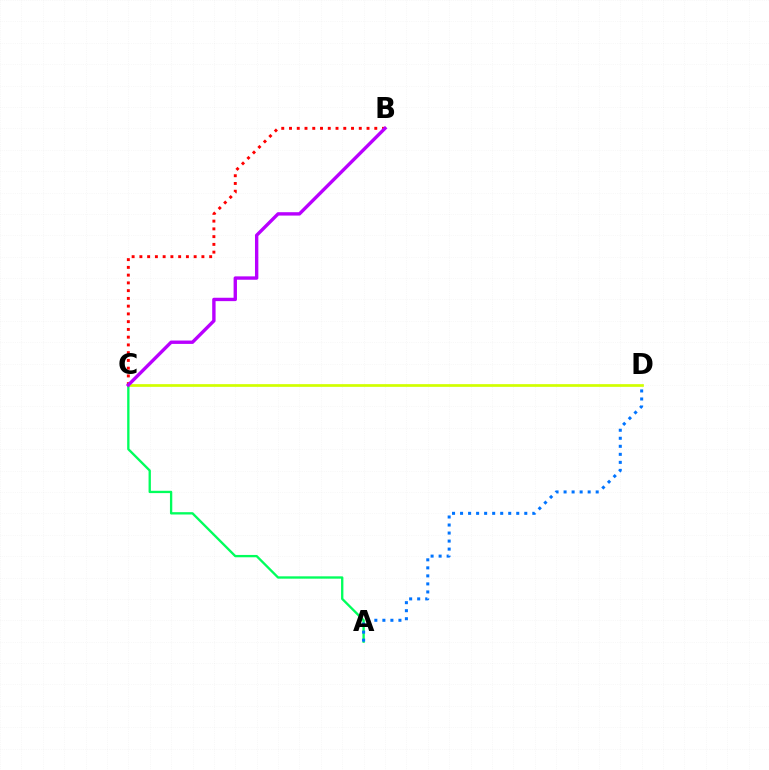{('B', 'C'): [{'color': '#ff0000', 'line_style': 'dotted', 'thickness': 2.11}, {'color': '#b900ff', 'line_style': 'solid', 'thickness': 2.43}], ('C', 'D'): [{'color': '#d1ff00', 'line_style': 'solid', 'thickness': 1.95}], ('A', 'C'): [{'color': '#00ff5c', 'line_style': 'solid', 'thickness': 1.68}], ('A', 'D'): [{'color': '#0074ff', 'line_style': 'dotted', 'thickness': 2.18}]}